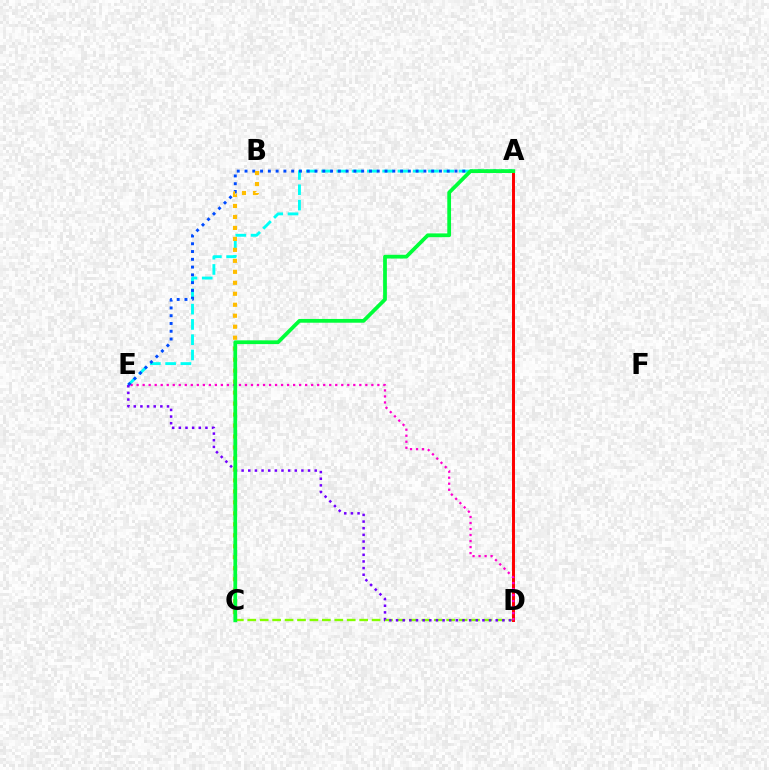{('C', 'D'): [{'color': '#84ff00', 'line_style': 'dashed', 'thickness': 1.69}], ('A', 'D'): [{'color': '#ff0000', 'line_style': 'solid', 'thickness': 2.13}], ('A', 'E'): [{'color': '#00fff6', 'line_style': 'dashed', 'thickness': 2.07}, {'color': '#004bff', 'line_style': 'dotted', 'thickness': 2.11}], ('D', 'E'): [{'color': '#ff00cf', 'line_style': 'dotted', 'thickness': 1.64}, {'color': '#7200ff', 'line_style': 'dotted', 'thickness': 1.81}], ('B', 'C'): [{'color': '#ffbd00', 'line_style': 'dotted', 'thickness': 2.98}], ('A', 'C'): [{'color': '#00ff39', 'line_style': 'solid', 'thickness': 2.71}]}